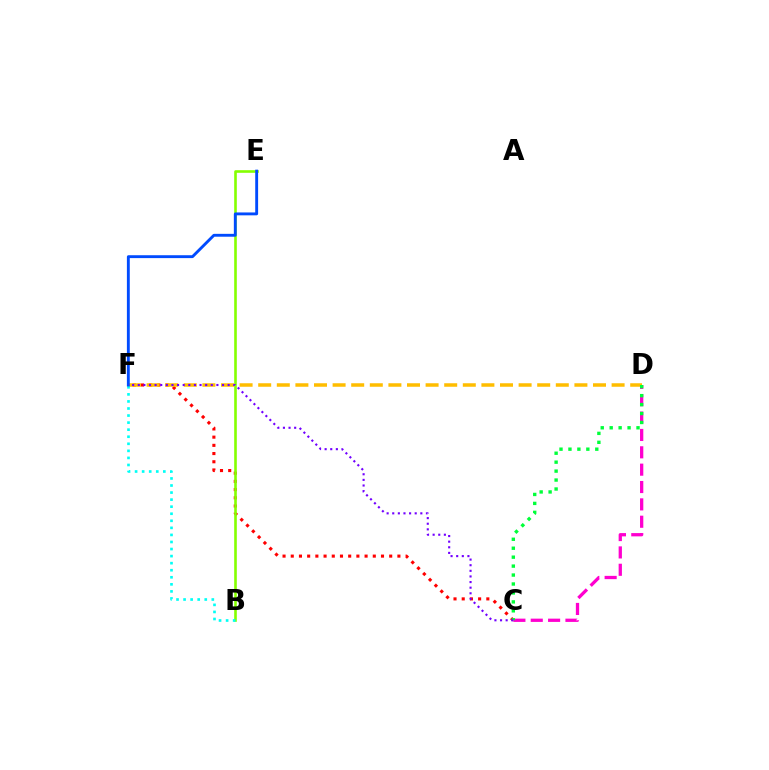{('C', 'F'): [{'color': '#ff0000', 'line_style': 'dotted', 'thickness': 2.23}, {'color': '#7200ff', 'line_style': 'dotted', 'thickness': 1.53}], ('B', 'E'): [{'color': '#84ff00', 'line_style': 'solid', 'thickness': 1.89}], ('D', 'F'): [{'color': '#ffbd00', 'line_style': 'dashed', 'thickness': 2.53}], ('B', 'F'): [{'color': '#00fff6', 'line_style': 'dotted', 'thickness': 1.92}], ('E', 'F'): [{'color': '#004bff', 'line_style': 'solid', 'thickness': 2.07}], ('C', 'D'): [{'color': '#ff00cf', 'line_style': 'dashed', 'thickness': 2.36}, {'color': '#00ff39', 'line_style': 'dotted', 'thickness': 2.43}]}